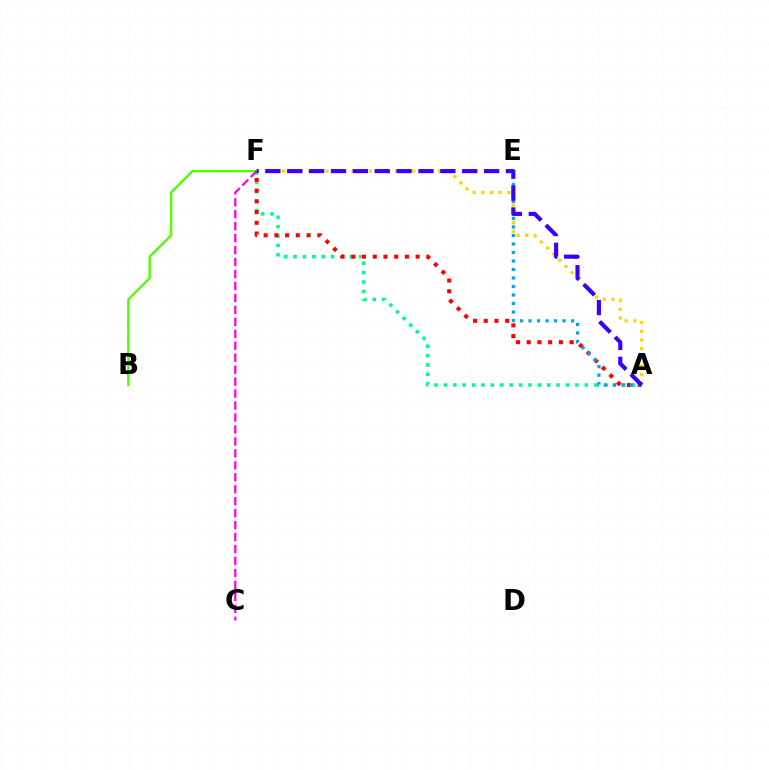{('A', 'F'): [{'color': '#ffd500', 'line_style': 'dotted', 'thickness': 2.36}, {'color': '#00ff86', 'line_style': 'dotted', 'thickness': 2.55}, {'color': '#ff0000', 'line_style': 'dotted', 'thickness': 2.91}, {'color': '#3700ff', 'line_style': 'dashed', 'thickness': 2.97}], ('B', 'F'): [{'color': '#4fff00', 'line_style': 'solid', 'thickness': 1.72}], ('A', 'E'): [{'color': '#009eff', 'line_style': 'dotted', 'thickness': 2.31}], ('C', 'F'): [{'color': '#ff00ed', 'line_style': 'dashed', 'thickness': 1.62}]}